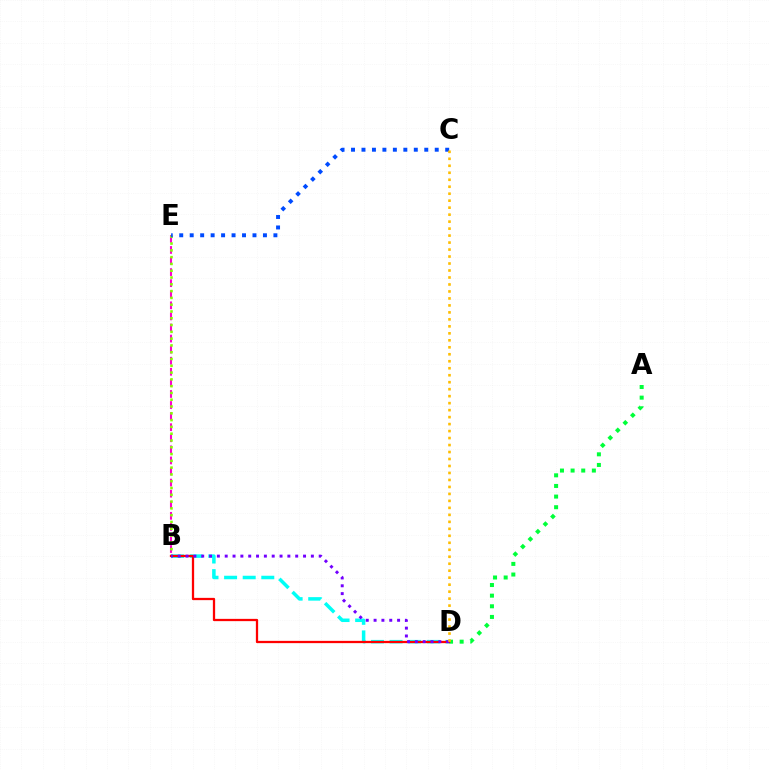{('B', 'E'): [{'color': '#ff00cf', 'line_style': 'dashed', 'thickness': 1.5}, {'color': '#84ff00', 'line_style': 'dotted', 'thickness': 1.84}], ('A', 'D'): [{'color': '#00ff39', 'line_style': 'dotted', 'thickness': 2.89}], ('B', 'D'): [{'color': '#00fff6', 'line_style': 'dashed', 'thickness': 2.53}, {'color': '#ff0000', 'line_style': 'solid', 'thickness': 1.64}, {'color': '#7200ff', 'line_style': 'dotted', 'thickness': 2.13}], ('C', 'E'): [{'color': '#004bff', 'line_style': 'dotted', 'thickness': 2.84}], ('C', 'D'): [{'color': '#ffbd00', 'line_style': 'dotted', 'thickness': 1.9}]}